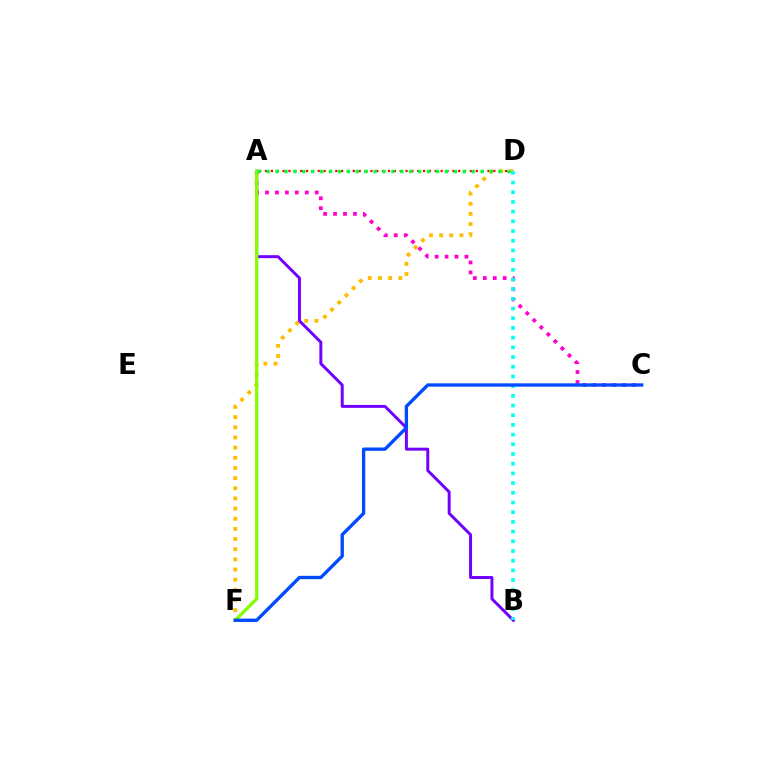{('A', 'D'): [{'color': '#ff0000', 'line_style': 'dotted', 'thickness': 1.59}, {'color': '#00ff39', 'line_style': 'dotted', 'thickness': 2.42}], ('D', 'F'): [{'color': '#ffbd00', 'line_style': 'dotted', 'thickness': 2.76}], ('A', 'B'): [{'color': '#7200ff', 'line_style': 'solid', 'thickness': 2.13}], ('A', 'C'): [{'color': '#ff00cf', 'line_style': 'dotted', 'thickness': 2.7}], ('B', 'D'): [{'color': '#00fff6', 'line_style': 'dotted', 'thickness': 2.63}], ('A', 'F'): [{'color': '#84ff00', 'line_style': 'solid', 'thickness': 2.34}], ('C', 'F'): [{'color': '#004bff', 'line_style': 'solid', 'thickness': 2.4}]}